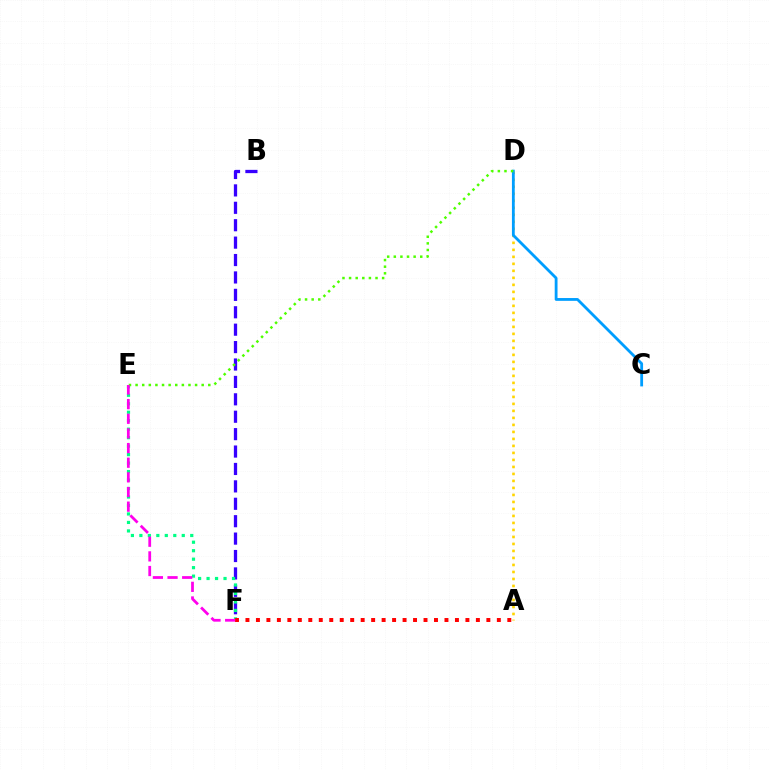{('A', 'D'): [{'color': '#ffd500', 'line_style': 'dotted', 'thickness': 1.9}], ('B', 'F'): [{'color': '#3700ff', 'line_style': 'dashed', 'thickness': 2.37}], ('E', 'F'): [{'color': '#00ff86', 'line_style': 'dotted', 'thickness': 2.3}, {'color': '#ff00ed', 'line_style': 'dashed', 'thickness': 1.99}], ('C', 'D'): [{'color': '#009eff', 'line_style': 'solid', 'thickness': 2.02}], ('D', 'E'): [{'color': '#4fff00', 'line_style': 'dotted', 'thickness': 1.8}], ('A', 'F'): [{'color': '#ff0000', 'line_style': 'dotted', 'thickness': 2.85}]}